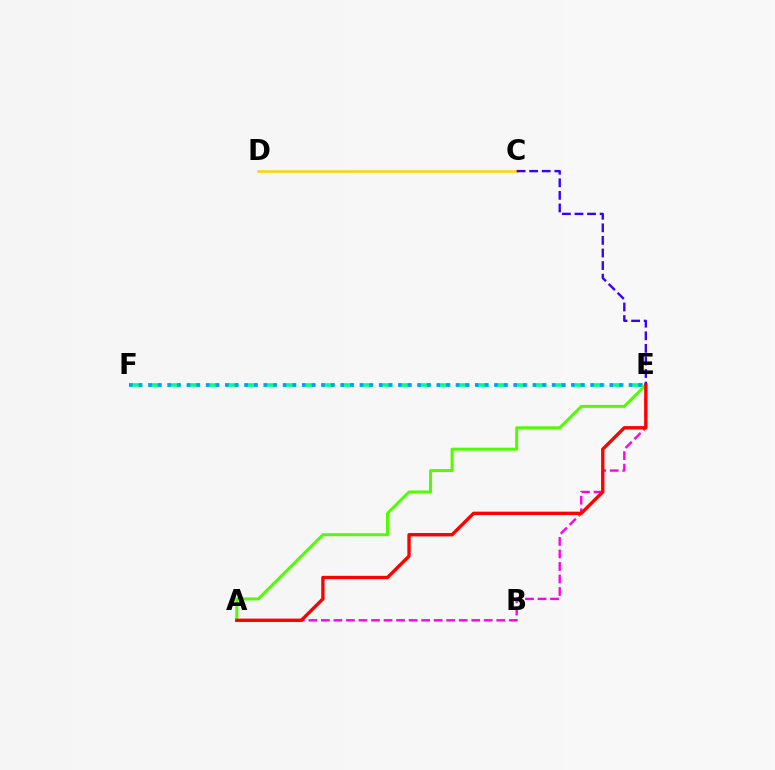{('E', 'F'): [{'color': '#00ff86', 'line_style': 'dashed', 'thickness': 2.62}, {'color': '#009eff', 'line_style': 'dotted', 'thickness': 2.61}], ('C', 'D'): [{'color': '#ffd500', 'line_style': 'solid', 'thickness': 1.81}], ('A', 'E'): [{'color': '#ff00ed', 'line_style': 'dashed', 'thickness': 1.7}, {'color': '#4fff00', 'line_style': 'solid', 'thickness': 2.15}, {'color': '#ff0000', 'line_style': 'solid', 'thickness': 2.42}], ('C', 'E'): [{'color': '#3700ff', 'line_style': 'dashed', 'thickness': 1.71}]}